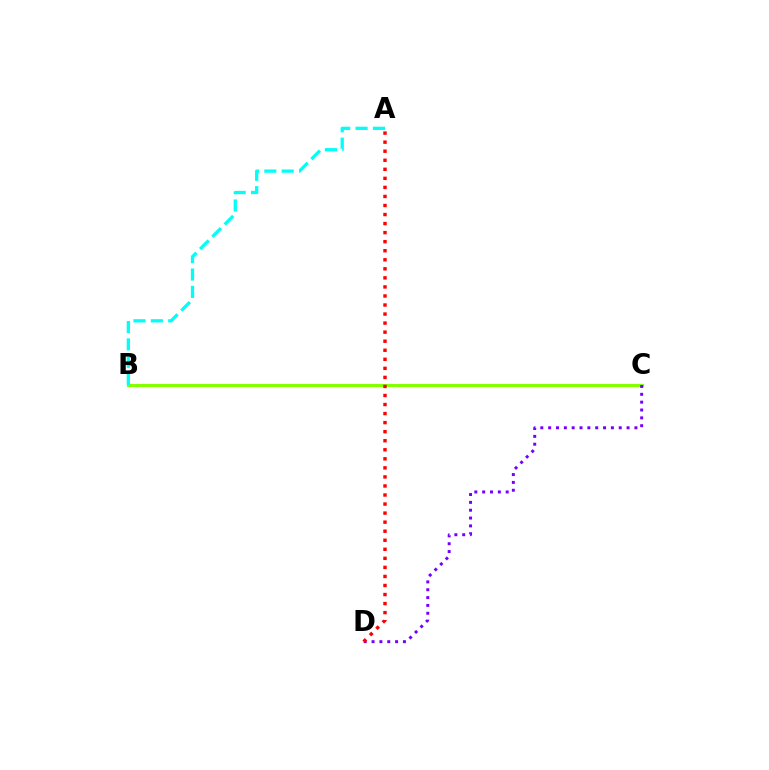{('B', 'C'): [{'color': '#84ff00', 'line_style': 'solid', 'thickness': 2.25}], ('C', 'D'): [{'color': '#7200ff', 'line_style': 'dotted', 'thickness': 2.13}], ('A', 'D'): [{'color': '#ff0000', 'line_style': 'dotted', 'thickness': 2.46}], ('A', 'B'): [{'color': '#00fff6', 'line_style': 'dashed', 'thickness': 2.36}]}